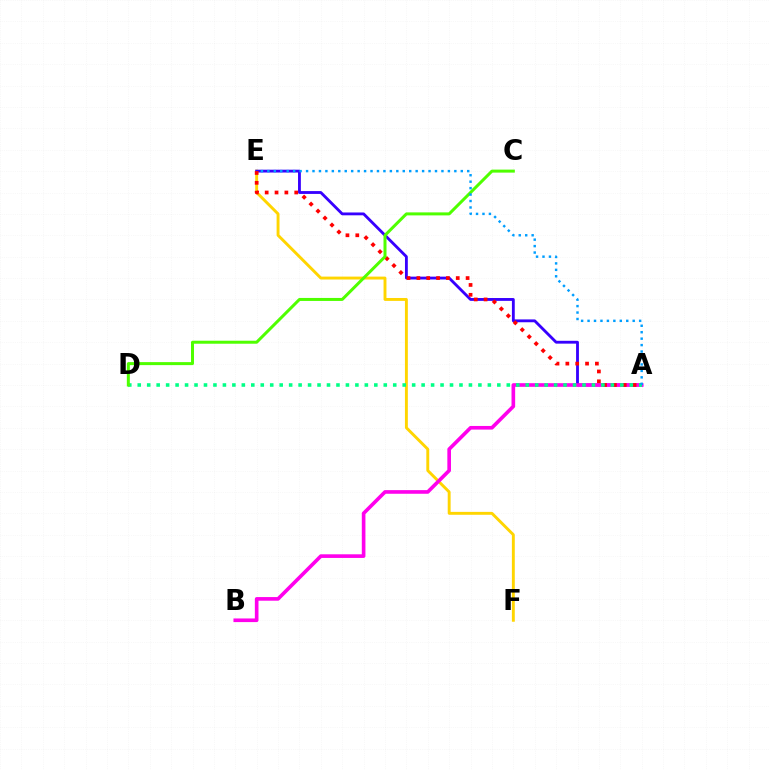{('E', 'F'): [{'color': '#ffd500', 'line_style': 'solid', 'thickness': 2.09}], ('A', 'E'): [{'color': '#3700ff', 'line_style': 'solid', 'thickness': 2.04}, {'color': '#ff0000', 'line_style': 'dotted', 'thickness': 2.68}, {'color': '#009eff', 'line_style': 'dotted', 'thickness': 1.75}], ('A', 'B'): [{'color': '#ff00ed', 'line_style': 'solid', 'thickness': 2.62}], ('A', 'D'): [{'color': '#00ff86', 'line_style': 'dotted', 'thickness': 2.57}], ('C', 'D'): [{'color': '#4fff00', 'line_style': 'solid', 'thickness': 2.16}]}